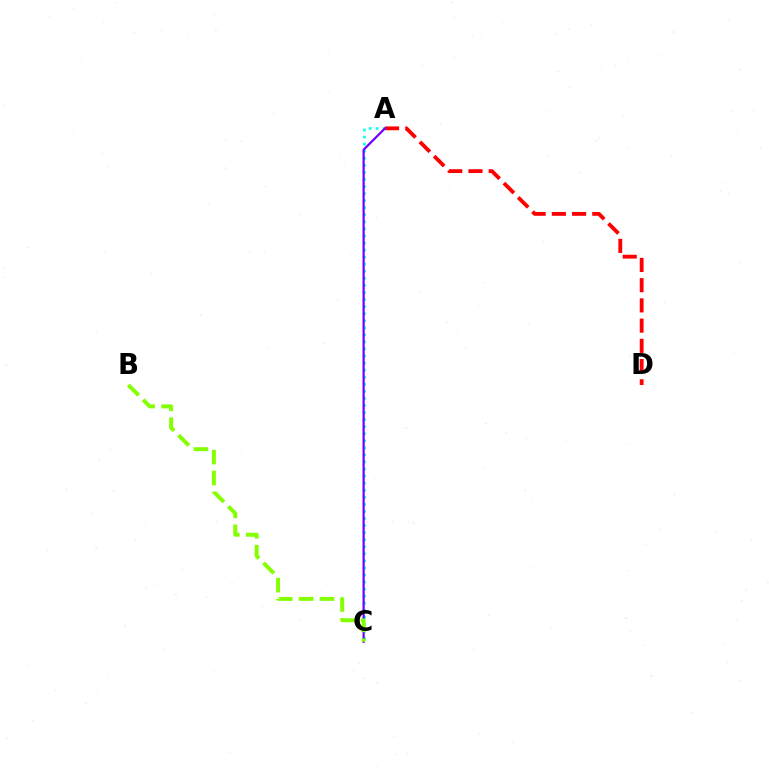{('A', 'D'): [{'color': '#ff0000', 'line_style': 'dashed', 'thickness': 2.75}], ('A', 'C'): [{'color': '#00fff6', 'line_style': 'dotted', 'thickness': 1.92}, {'color': '#7200ff', 'line_style': 'solid', 'thickness': 1.6}], ('B', 'C'): [{'color': '#84ff00', 'line_style': 'dashed', 'thickness': 2.84}]}